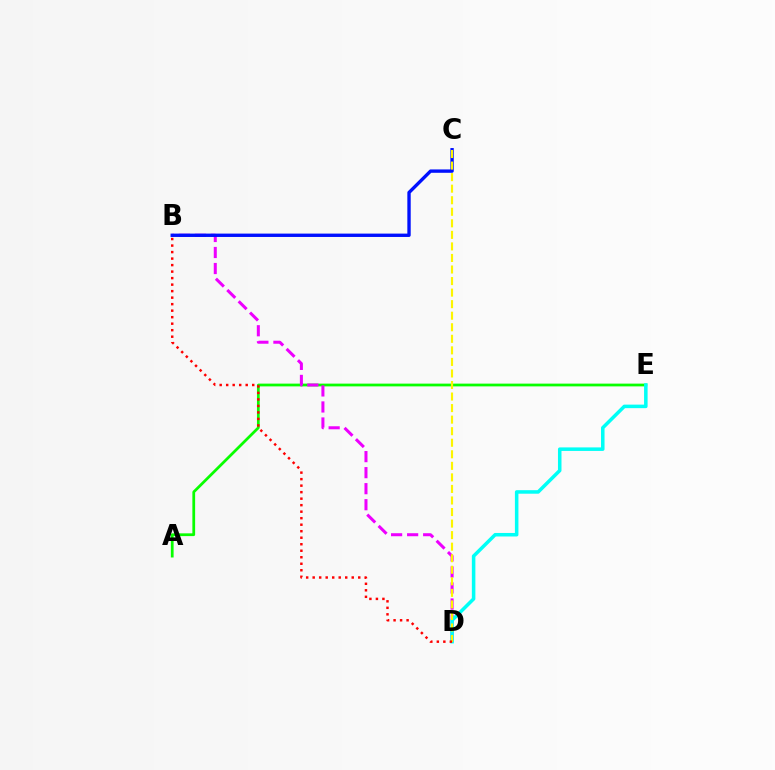{('A', 'E'): [{'color': '#08ff00', 'line_style': 'solid', 'thickness': 1.98}], ('B', 'D'): [{'color': '#ee00ff', 'line_style': 'dashed', 'thickness': 2.18}, {'color': '#ff0000', 'line_style': 'dotted', 'thickness': 1.77}], ('B', 'C'): [{'color': '#0010ff', 'line_style': 'solid', 'thickness': 2.42}], ('D', 'E'): [{'color': '#00fff6', 'line_style': 'solid', 'thickness': 2.54}], ('C', 'D'): [{'color': '#fcf500', 'line_style': 'dashed', 'thickness': 1.57}]}